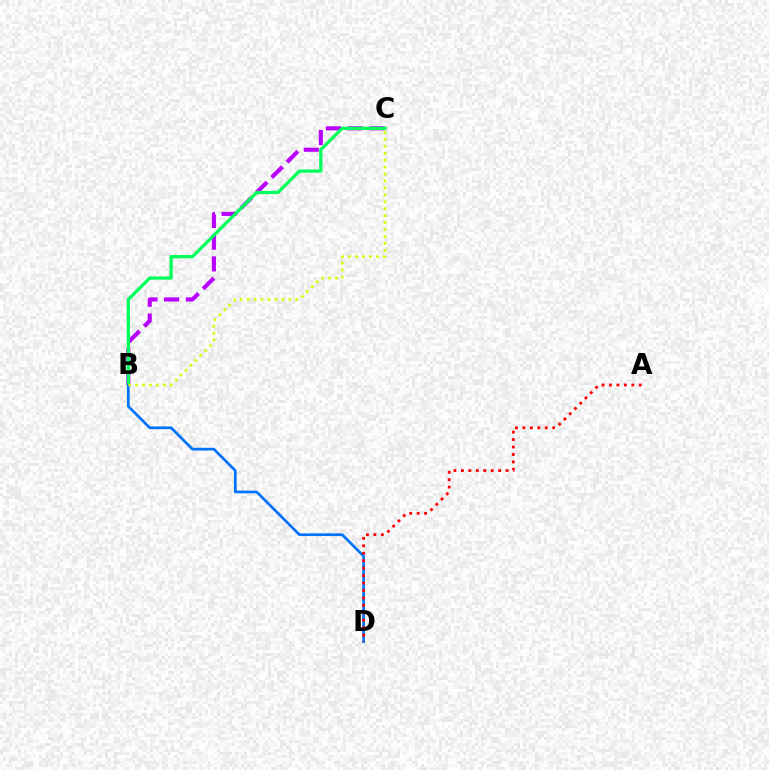{('B', 'C'): [{'color': '#b900ff', 'line_style': 'dashed', 'thickness': 2.95}, {'color': '#00ff5c', 'line_style': 'solid', 'thickness': 2.34}, {'color': '#d1ff00', 'line_style': 'dotted', 'thickness': 1.88}], ('B', 'D'): [{'color': '#0074ff', 'line_style': 'solid', 'thickness': 1.95}], ('A', 'D'): [{'color': '#ff0000', 'line_style': 'dotted', 'thickness': 2.02}]}